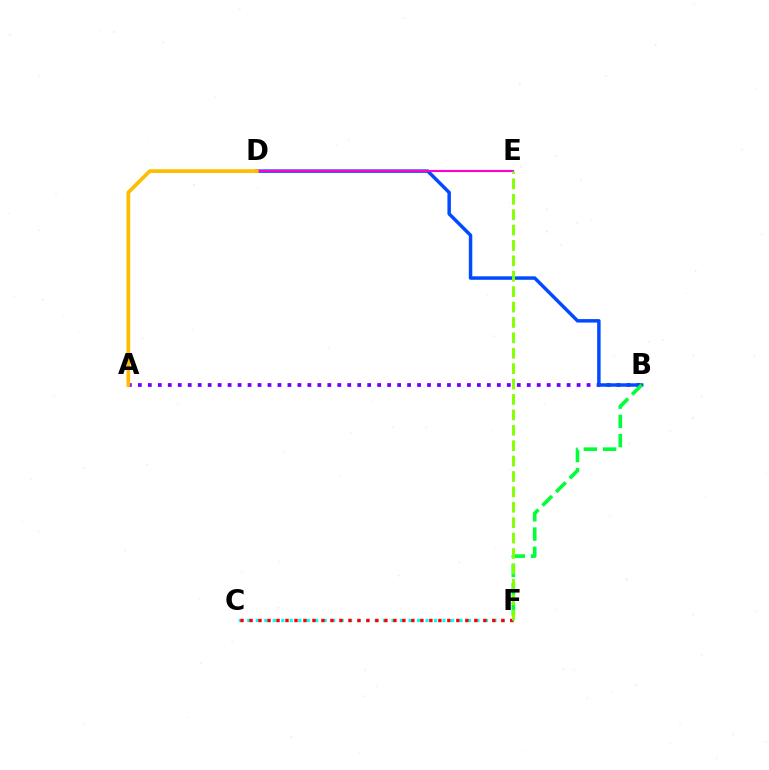{('C', 'F'): [{'color': '#00fff6', 'line_style': 'dotted', 'thickness': 2.31}, {'color': '#ff0000', 'line_style': 'dotted', 'thickness': 2.44}], ('A', 'B'): [{'color': '#7200ff', 'line_style': 'dotted', 'thickness': 2.71}], ('B', 'D'): [{'color': '#004bff', 'line_style': 'solid', 'thickness': 2.5}], ('D', 'E'): [{'color': '#ff00cf', 'line_style': 'solid', 'thickness': 1.53}], ('B', 'F'): [{'color': '#00ff39', 'line_style': 'dashed', 'thickness': 2.61}], ('A', 'D'): [{'color': '#ffbd00', 'line_style': 'solid', 'thickness': 2.67}], ('E', 'F'): [{'color': '#84ff00', 'line_style': 'dashed', 'thickness': 2.09}]}